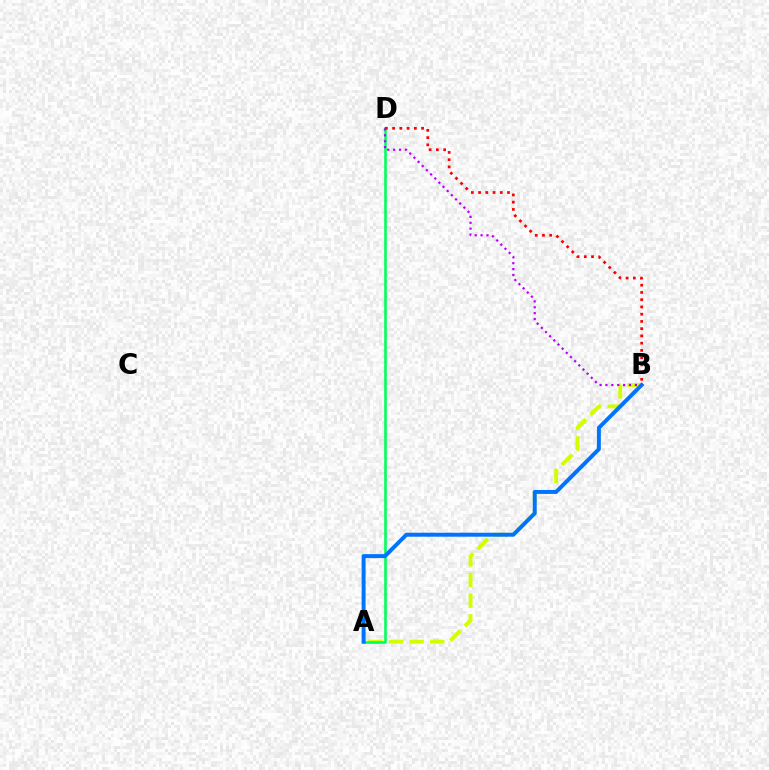{('A', 'B'): [{'color': '#d1ff00', 'line_style': 'dashed', 'thickness': 2.8}, {'color': '#0074ff', 'line_style': 'solid', 'thickness': 2.85}], ('A', 'D'): [{'color': '#00ff5c', 'line_style': 'solid', 'thickness': 1.88}], ('B', 'D'): [{'color': '#ff0000', 'line_style': 'dotted', 'thickness': 1.97}, {'color': '#b900ff', 'line_style': 'dotted', 'thickness': 1.6}]}